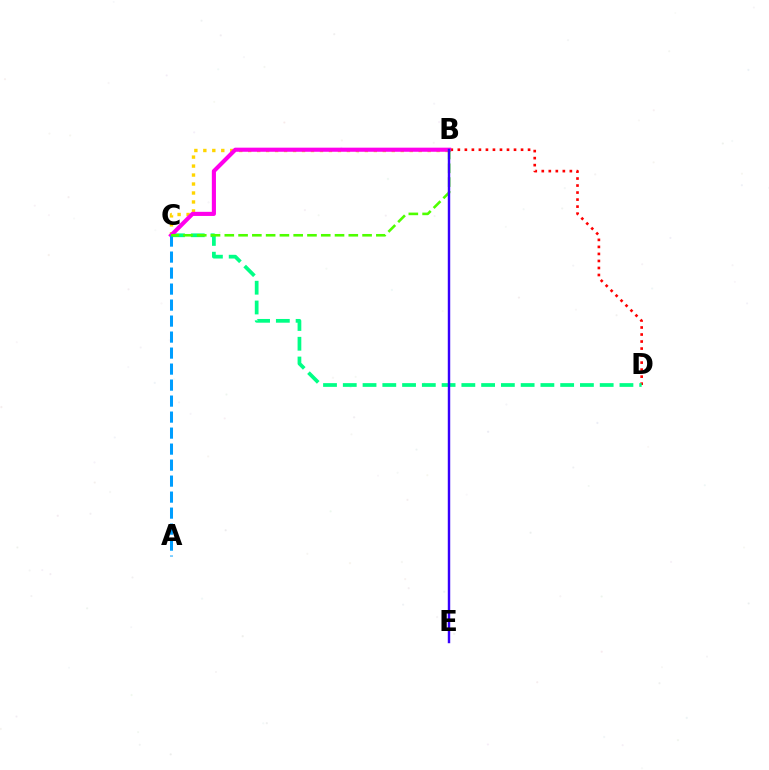{('B', 'D'): [{'color': '#ff0000', 'line_style': 'dotted', 'thickness': 1.91}], ('B', 'C'): [{'color': '#ffd500', 'line_style': 'dotted', 'thickness': 2.44}, {'color': '#ff00ed', 'line_style': 'solid', 'thickness': 2.96}, {'color': '#4fff00', 'line_style': 'dashed', 'thickness': 1.87}], ('C', 'D'): [{'color': '#00ff86', 'line_style': 'dashed', 'thickness': 2.68}], ('A', 'C'): [{'color': '#009eff', 'line_style': 'dashed', 'thickness': 2.17}], ('B', 'E'): [{'color': '#3700ff', 'line_style': 'solid', 'thickness': 1.75}]}